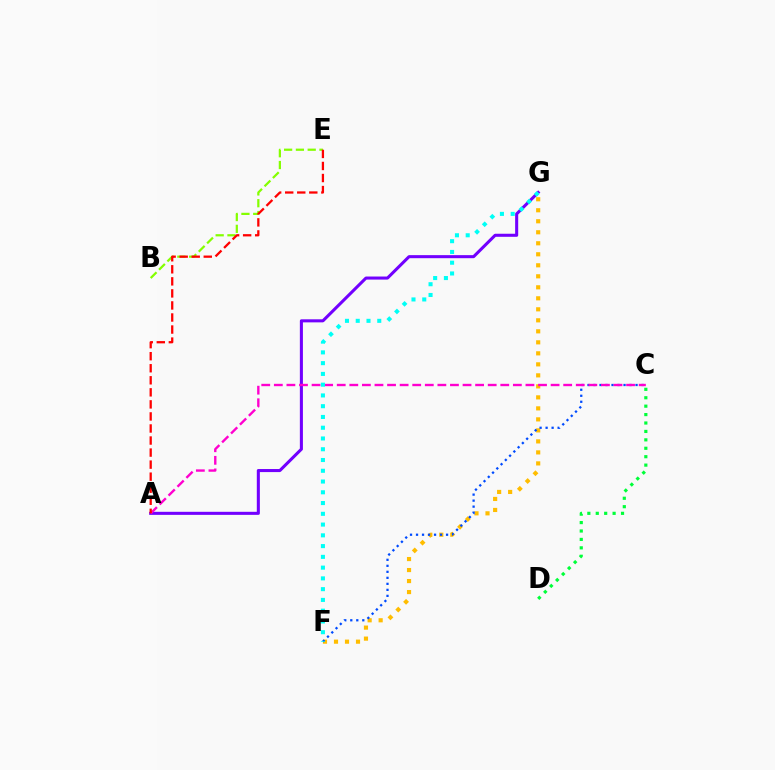{('F', 'G'): [{'color': '#ffbd00', 'line_style': 'dotted', 'thickness': 2.99}, {'color': '#00fff6', 'line_style': 'dotted', 'thickness': 2.92}], ('A', 'G'): [{'color': '#7200ff', 'line_style': 'solid', 'thickness': 2.2}], ('B', 'E'): [{'color': '#84ff00', 'line_style': 'dashed', 'thickness': 1.6}], ('C', 'D'): [{'color': '#00ff39', 'line_style': 'dotted', 'thickness': 2.29}], ('C', 'F'): [{'color': '#004bff', 'line_style': 'dotted', 'thickness': 1.63}], ('A', 'C'): [{'color': '#ff00cf', 'line_style': 'dashed', 'thickness': 1.71}], ('A', 'E'): [{'color': '#ff0000', 'line_style': 'dashed', 'thickness': 1.64}]}